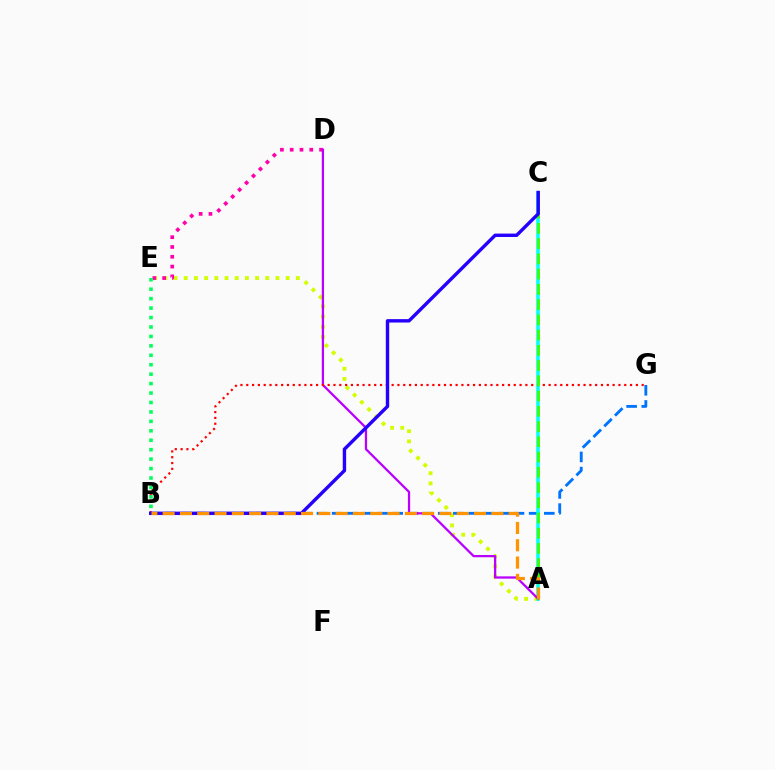{('A', 'E'): [{'color': '#d1ff00', 'line_style': 'dotted', 'thickness': 2.77}], ('D', 'E'): [{'color': '#ff00ac', 'line_style': 'dotted', 'thickness': 2.66}], ('B', 'G'): [{'color': '#0074ff', 'line_style': 'dashed', 'thickness': 2.06}, {'color': '#ff0000', 'line_style': 'dotted', 'thickness': 1.58}], ('A', 'C'): [{'color': '#00fff6', 'line_style': 'solid', 'thickness': 2.56}, {'color': '#3dff00', 'line_style': 'dashed', 'thickness': 2.07}], ('A', 'D'): [{'color': '#b900ff', 'line_style': 'solid', 'thickness': 1.63}], ('B', 'E'): [{'color': '#00ff5c', 'line_style': 'dotted', 'thickness': 2.56}], ('B', 'C'): [{'color': '#2500ff', 'line_style': 'solid', 'thickness': 2.45}], ('A', 'B'): [{'color': '#ff9400', 'line_style': 'dashed', 'thickness': 2.35}]}